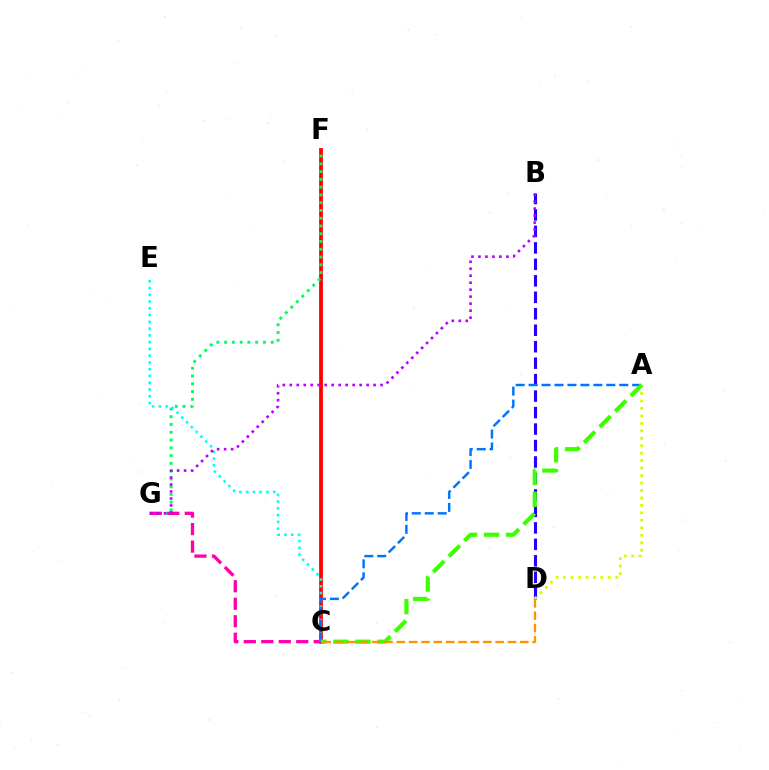{('B', 'D'): [{'color': '#2500ff', 'line_style': 'dashed', 'thickness': 2.24}], ('C', 'F'): [{'color': '#ff0000', 'line_style': 'solid', 'thickness': 2.71}], ('F', 'G'): [{'color': '#00ff5c', 'line_style': 'dotted', 'thickness': 2.11}], ('A', 'D'): [{'color': '#d1ff00', 'line_style': 'dotted', 'thickness': 2.03}], ('C', 'G'): [{'color': '#ff00ac', 'line_style': 'dashed', 'thickness': 2.37}], ('C', 'E'): [{'color': '#00fff6', 'line_style': 'dotted', 'thickness': 1.84}], ('A', 'C'): [{'color': '#0074ff', 'line_style': 'dashed', 'thickness': 1.76}, {'color': '#3dff00', 'line_style': 'dashed', 'thickness': 2.99}], ('B', 'G'): [{'color': '#b900ff', 'line_style': 'dotted', 'thickness': 1.9}], ('C', 'D'): [{'color': '#ff9400', 'line_style': 'dashed', 'thickness': 1.68}]}